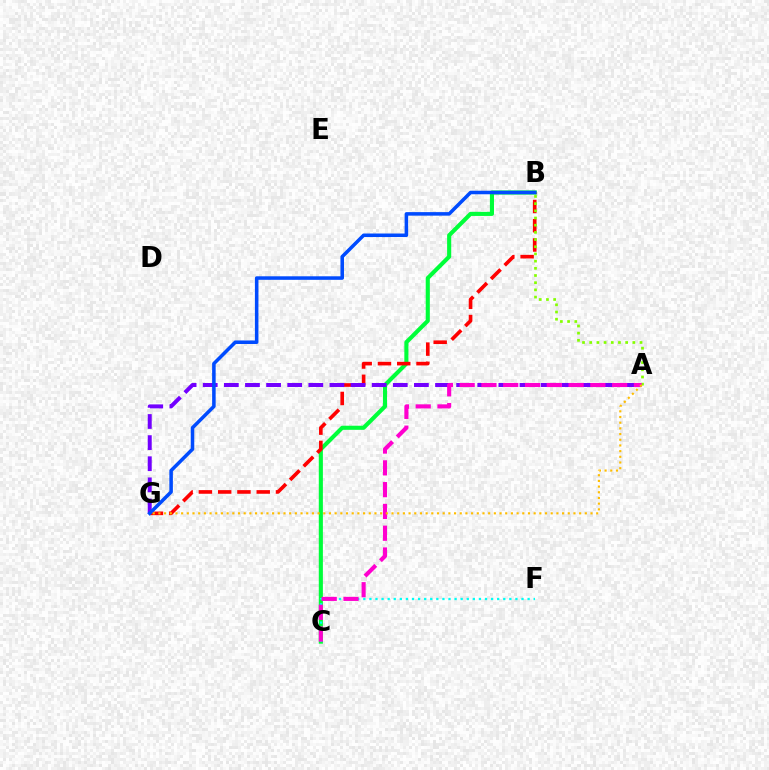{('B', 'C'): [{'color': '#00ff39', 'line_style': 'solid', 'thickness': 2.95}], ('C', 'F'): [{'color': '#00fff6', 'line_style': 'dotted', 'thickness': 1.65}], ('B', 'G'): [{'color': '#ff0000', 'line_style': 'dashed', 'thickness': 2.62}, {'color': '#004bff', 'line_style': 'solid', 'thickness': 2.54}], ('A', 'B'): [{'color': '#84ff00', 'line_style': 'dotted', 'thickness': 1.95}], ('A', 'G'): [{'color': '#7200ff', 'line_style': 'dashed', 'thickness': 2.87}, {'color': '#ffbd00', 'line_style': 'dotted', 'thickness': 1.54}], ('A', 'C'): [{'color': '#ff00cf', 'line_style': 'dashed', 'thickness': 2.96}]}